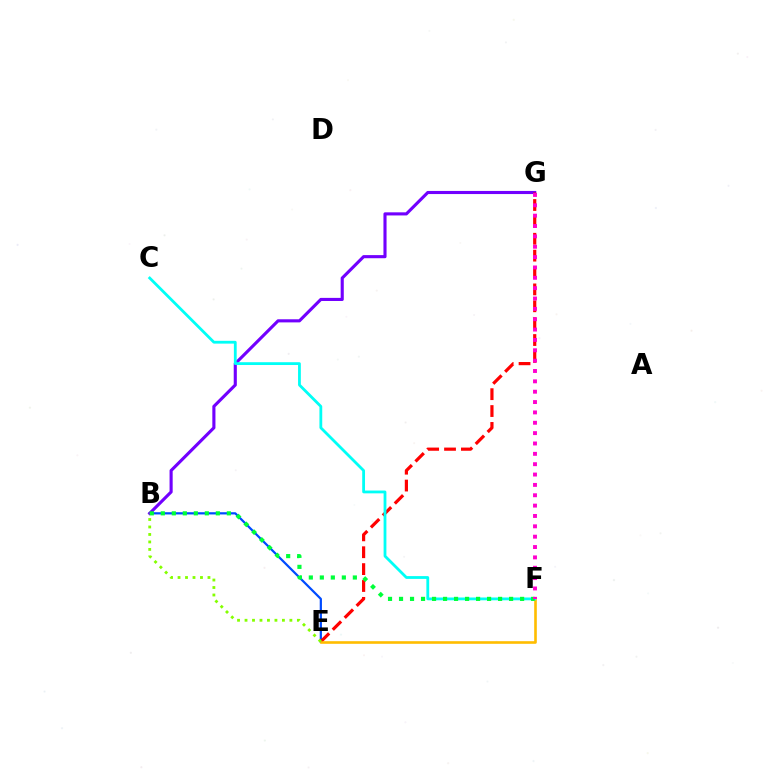{('B', 'E'): [{'color': '#004bff', 'line_style': 'solid', 'thickness': 1.6}, {'color': '#84ff00', 'line_style': 'dotted', 'thickness': 2.03}], ('B', 'G'): [{'color': '#7200ff', 'line_style': 'solid', 'thickness': 2.24}], ('E', 'G'): [{'color': '#ff0000', 'line_style': 'dashed', 'thickness': 2.29}], ('E', 'F'): [{'color': '#ffbd00', 'line_style': 'solid', 'thickness': 1.89}], ('C', 'F'): [{'color': '#00fff6', 'line_style': 'solid', 'thickness': 2.02}], ('B', 'F'): [{'color': '#00ff39', 'line_style': 'dotted', 'thickness': 2.99}], ('F', 'G'): [{'color': '#ff00cf', 'line_style': 'dotted', 'thickness': 2.81}]}